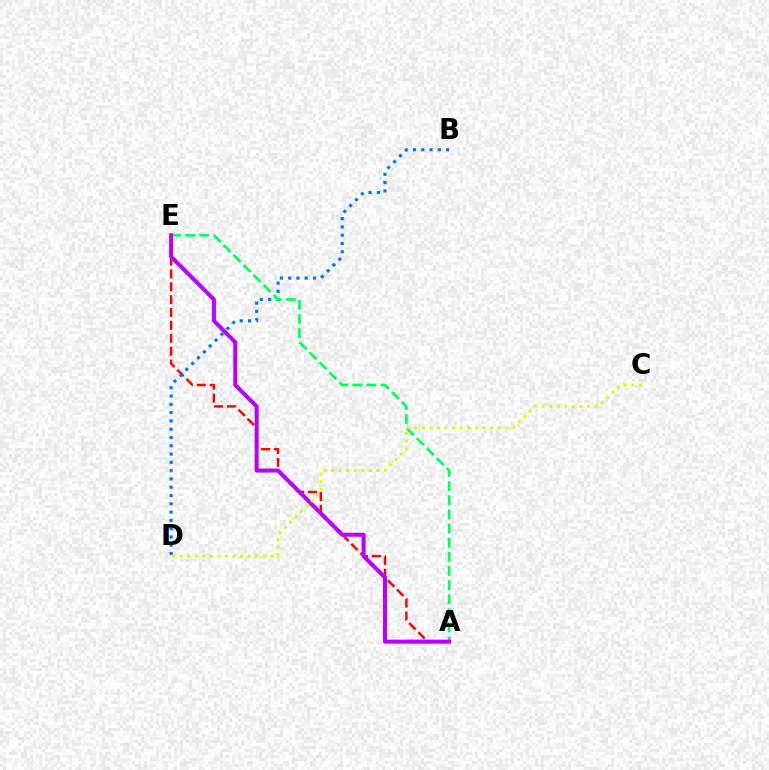{('A', 'E'): [{'color': '#ff0000', 'line_style': 'dashed', 'thickness': 1.75}, {'color': '#00ff5c', 'line_style': 'dashed', 'thickness': 1.92}, {'color': '#b900ff', 'line_style': 'solid', 'thickness': 2.88}], ('B', 'D'): [{'color': '#0074ff', 'line_style': 'dotted', 'thickness': 2.25}], ('C', 'D'): [{'color': '#d1ff00', 'line_style': 'dotted', 'thickness': 2.06}]}